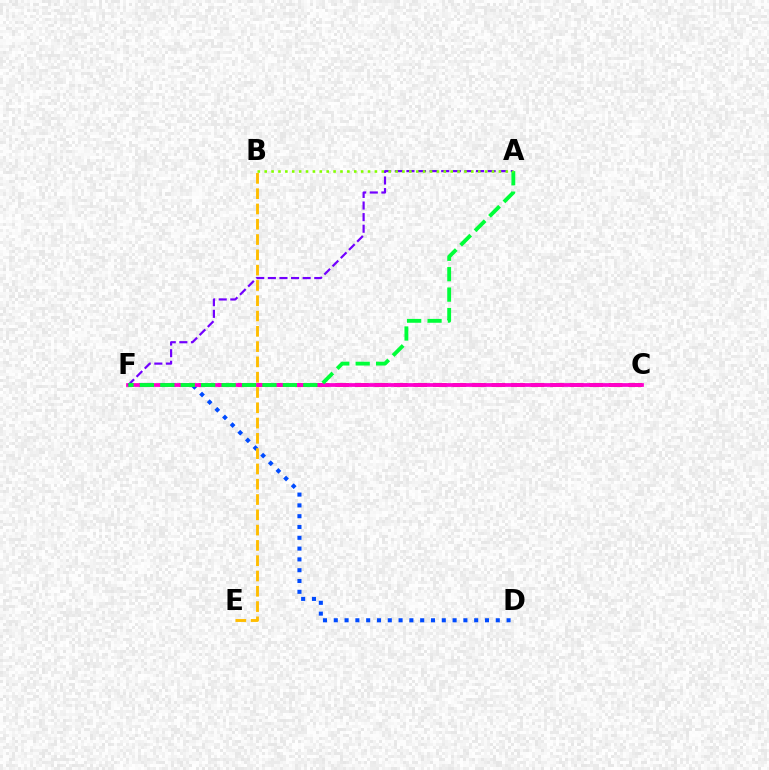{('C', 'F'): [{'color': '#ff0000', 'line_style': 'dashed', 'thickness': 2.65}, {'color': '#00fff6', 'line_style': 'dotted', 'thickness': 1.66}, {'color': '#ff00cf', 'line_style': 'solid', 'thickness': 2.69}], ('D', 'F'): [{'color': '#004bff', 'line_style': 'dotted', 'thickness': 2.93}], ('A', 'F'): [{'color': '#7200ff', 'line_style': 'dashed', 'thickness': 1.58}, {'color': '#00ff39', 'line_style': 'dashed', 'thickness': 2.77}], ('B', 'E'): [{'color': '#ffbd00', 'line_style': 'dashed', 'thickness': 2.08}], ('A', 'B'): [{'color': '#84ff00', 'line_style': 'dotted', 'thickness': 1.87}]}